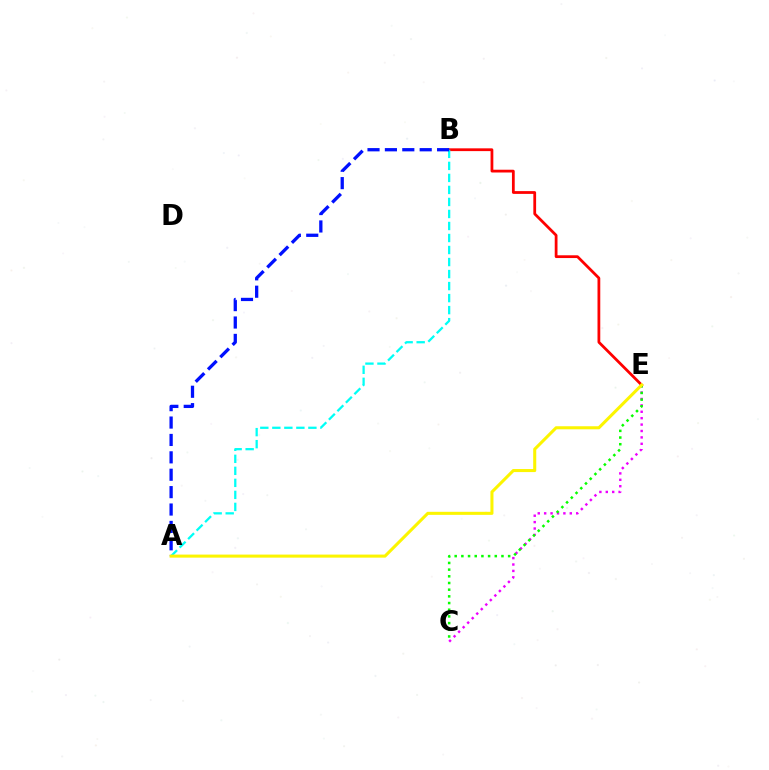{('C', 'E'): [{'color': '#ee00ff', 'line_style': 'dotted', 'thickness': 1.74}, {'color': '#08ff00', 'line_style': 'dotted', 'thickness': 1.82}], ('B', 'E'): [{'color': '#ff0000', 'line_style': 'solid', 'thickness': 2.0}], ('A', 'B'): [{'color': '#00fff6', 'line_style': 'dashed', 'thickness': 1.63}, {'color': '#0010ff', 'line_style': 'dashed', 'thickness': 2.36}], ('A', 'E'): [{'color': '#fcf500', 'line_style': 'solid', 'thickness': 2.2}]}